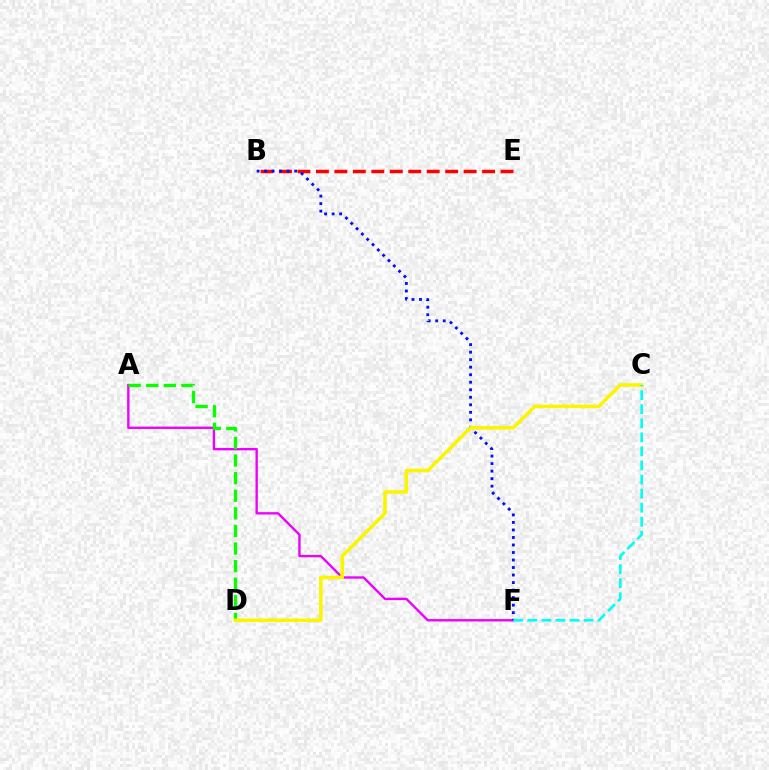{('A', 'F'): [{'color': '#ee00ff', 'line_style': 'solid', 'thickness': 1.71}], ('B', 'E'): [{'color': '#ff0000', 'line_style': 'dashed', 'thickness': 2.51}], ('B', 'F'): [{'color': '#0010ff', 'line_style': 'dotted', 'thickness': 2.04}], ('A', 'D'): [{'color': '#08ff00', 'line_style': 'dashed', 'thickness': 2.39}], ('C', 'D'): [{'color': '#fcf500', 'line_style': 'solid', 'thickness': 2.57}], ('C', 'F'): [{'color': '#00fff6', 'line_style': 'dashed', 'thickness': 1.91}]}